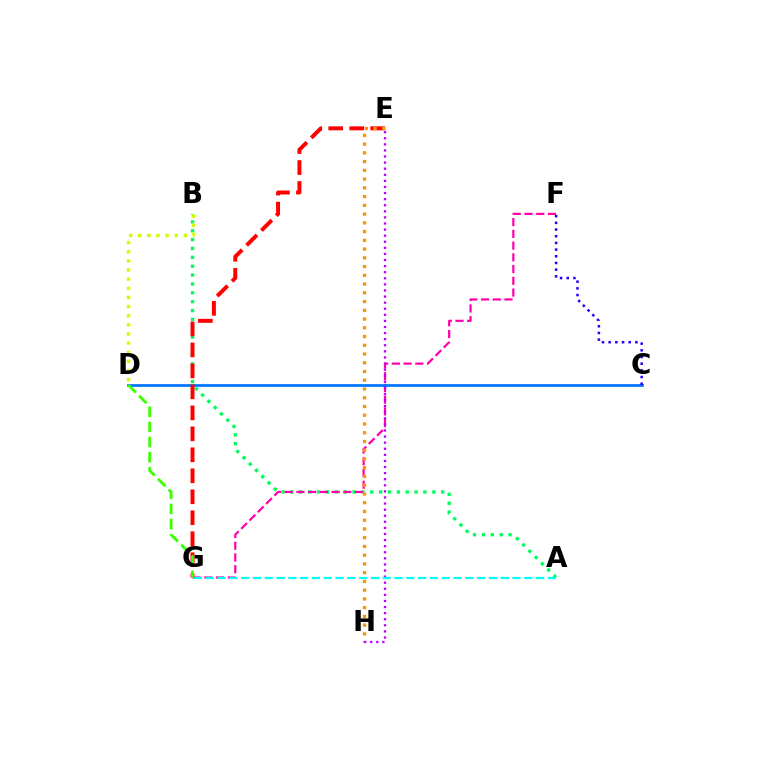{('A', 'B'): [{'color': '#00ff5c', 'line_style': 'dotted', 'thickness': 2.41}], ('F', 'G'): [{'color': '#ff00ac', 'line_style': 'dashed', 'thickness': 1.59}], ('C', 'D'): [{'color': '#0074ff', 'line_style': 'solid', 'thickness': 1.97}], ('E', 'G'): [{'color': '#ff0000', 'line_style': 'dashed', 'thickness': 2.85}], ('D', 'G'): [{'color': '#3dff00', 'line_style': 'dashed', 'thickness': 2.06}], ('B', 'D'): [{'color': '#d1ff00', 'line_style': 'dotted', 'thickness': 2.48}], ('E', 'H'): [{'color': '#ff9400', 'line_style': 'dotted', 'thickness': 2.38}, {'color': '#b900ff', 'line_style': 'dotted', 'thickness': 1.65}], ('A', 'G'): [{'color': '#00fff6', 'line_style': 'dashed', 'thickness': 1.6}], ('C', 'F'): [{'color': '#2500ff', 'line_style': 'dotted', 'thickness': 1.82}]}